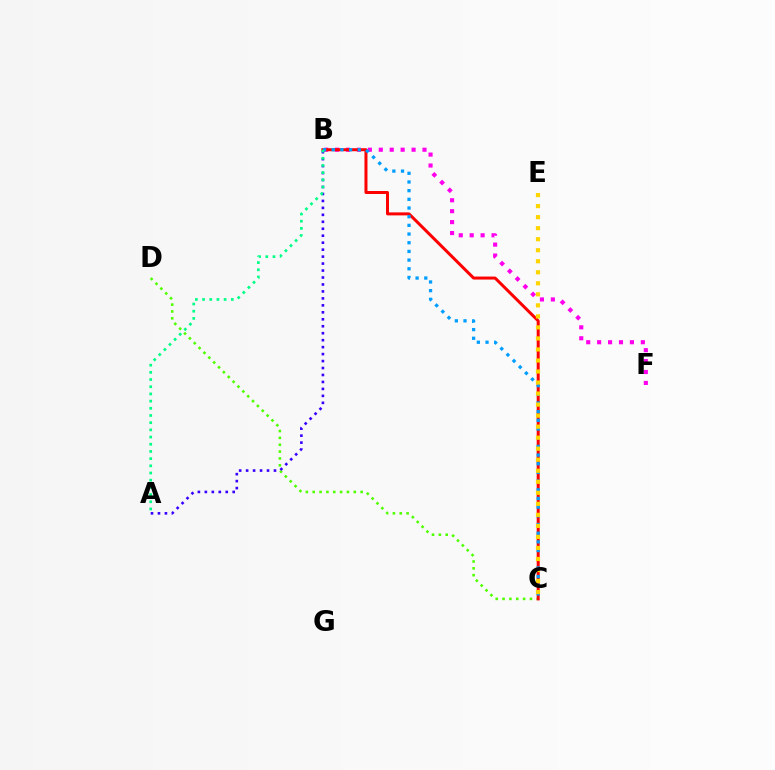{('B', 'F'): [{'color': '#ff00ed', 'line_style': 'dotted', 'thickness': 2.97}], ('C', 'D'): [{'color': '#4fff00', 'line_style': 'dotted', 'thickness': 1.86}], ('B', 'C'): [{'color': '#ff0000', 'line_style': 'solid', 'thickness': 2.16}, {'color': '#009eff', 'line_style': 'dotted', 'thickness': 2.36}], ('A', 'B'): [{'color': '#3700ff', 'line_style': 'dotted', 'thickness': 1.89}, {'color': '#00ff86', 'line_style': 'dotted', 'thickness': 1.95}], ('C', 'E'): [{'color': '#ffd500', 'line_style': 'dotted', 'thickness': 3.0}]}